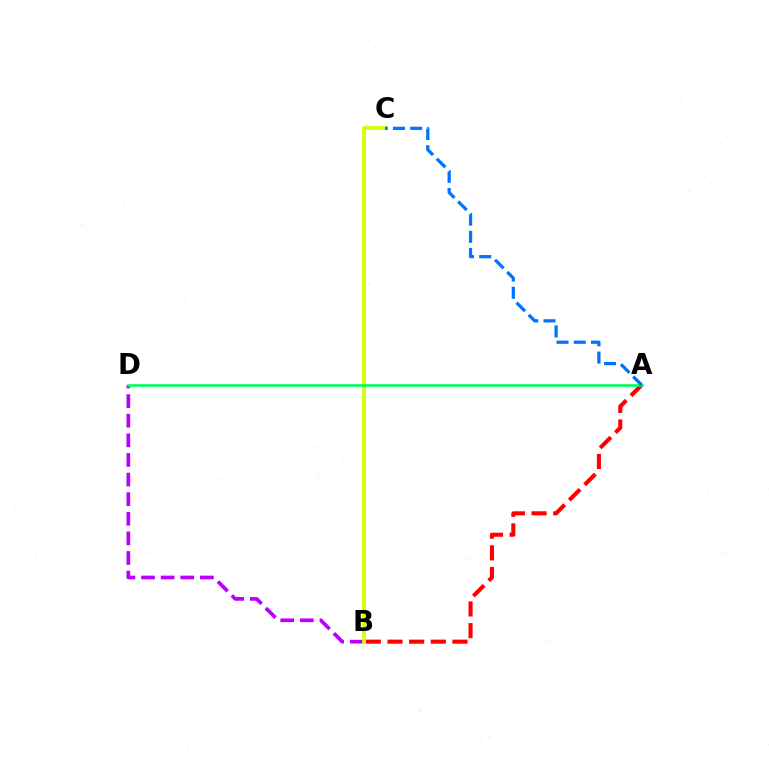{('A', 'B'): [{'color': '#ff0000', 'line_style': 'dashed', 'thickness': 2.94}], ('B', 'D'): [{'color': '#b900ff', 'line_style': 'dashed', 'thickness': 2.66}], ('B', 'C'): [{'color': '#d1ff00', 'line_style': 'solid', 'thickness': 2.68}], ('A', 'D'): [{'color': '#00ff5c', 'line_style': 'solid', 'thickness': 1.89}], ('A', 'C'): [{'color': '#0074ff', 'line_style': 'dashed', 'thickness': 2.34}]}